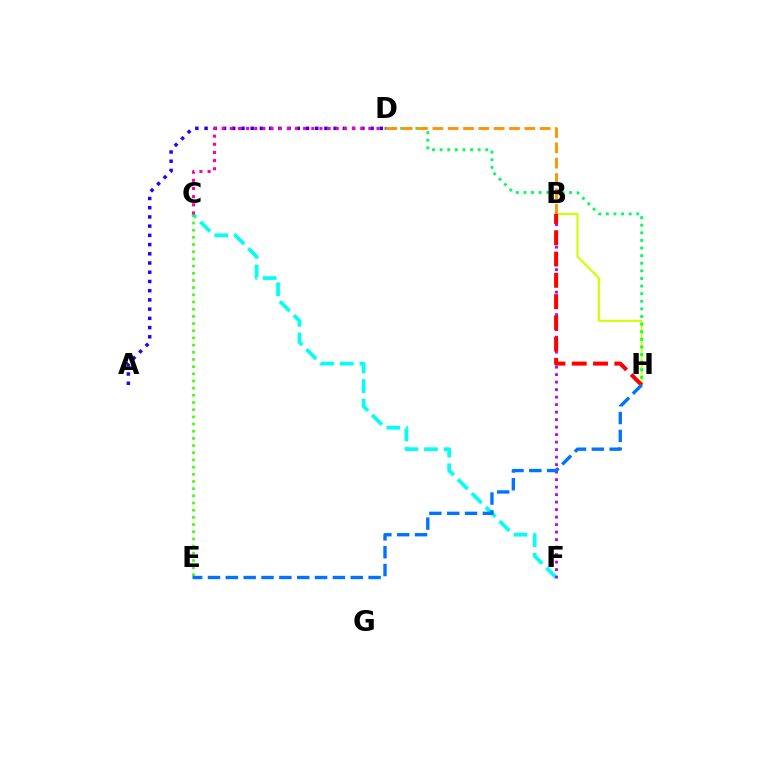{('A', 'D'): [{'color': '#2500ff', 'line_style': 'dotted', 'thickness': 2.51}], ('B', 'H'): [{'color': '#d1ff00', 'line_style': 'solid', 'thickness': 1.54}, {'color': '#ff0000', 'line_style': 'dashed', 'thickness': 2.89}], ('C', 'F'): [{'color': '#00fff6', 'line_style': 'dashed', 'thickness': 2.67}], ('D', 'H'): [{'color': '#00ff5c', 'line_style': 'dotted', 'thickness': 2.07}], ('B', 'D'): [{'color': '#ff9400', 'line_style': 'dashed', 'thickness': 2.08}], ('C', 'E'): [{'color': '#3dff00', 'line_style': 'dotted', 'thickness': 1.95}], ('B', 'F'): [{'color': '#b900ff', 'line_style': 'dotted', 'thickness': 2.04}], ('E', 'H'): [{'color': '#0074ff', 'line_style': 'dashed', 'thickness': 2.42}], ('C', 'D'): [{'color': '#ff00ac', 'line_style': 'dotted', 'thickness': 2.21}]}